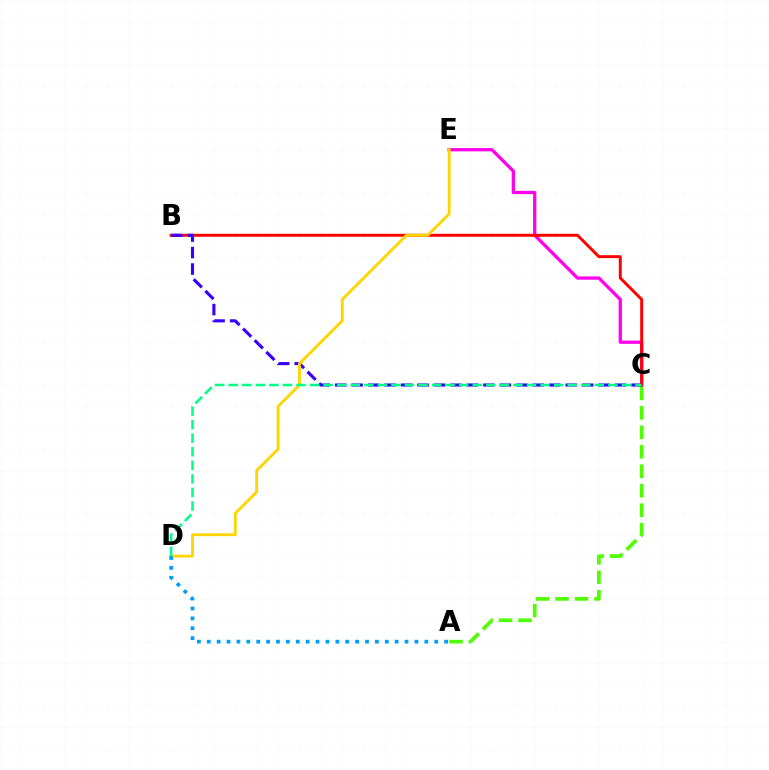{('C', 'E'): [{'color': '#ff00ed', 'line_style': 'solid', 'thickness': 2.35}], ('A', 'C'): [{'color': '#4fff00', 'line_style': 'dashed', 'thickness': 2.65}], ('B', 'C'): [{'color': '#ff0000', 'line_style': 'solid', 'thickness': 2.12}, {'color': '#3700ff', 'line_style': 'dashed', 'thickness': 2.24}], ('D', 'E'): [{'color': '#ffd500', 'line_style': 'solid', 'thickness': 2.05}], ('A', 'D'): [{'color': '#009eff', 'line_style': 'dotted', 'thickness': 2.69}], ('C', 'D'): [{'color': '#00ff86', 'line_style': 'dashed', 'thickness': 1.84}]}